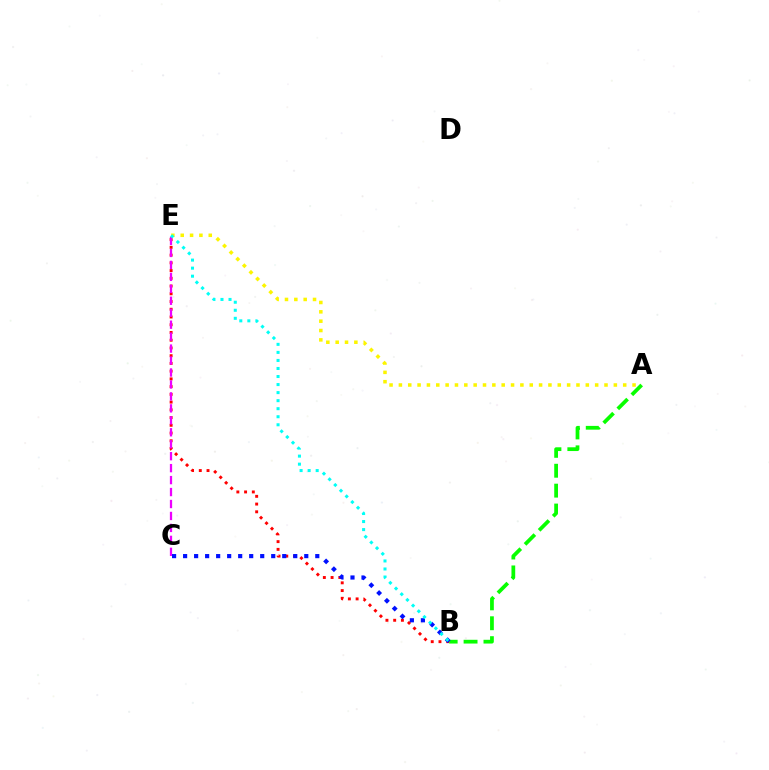{('A', 'B'): [{'color': '#08ff00', 'line_style': 'dashed', 'thickness': 2.7}], ('B', 'E'): [{'color': '#ff0000', 'line_style': 'dotted', 'thickness': 2.1}, {'color': '#00fff6', 'line_style': 'dotted', 'thickness': 2.18}], ('C', 'E'): [{'color': '#ee00ff', 'line_style': 'dashed', 'thickness': 1.62}], ('B', 'C'): [{'color': '#0010ff', 'line_style': 'dotted', 'thickness': 2.99}], ('A', 'E'): [{'color': '#fcf500', 'line_style': 'dotted', 'thickness': 2.54}]}